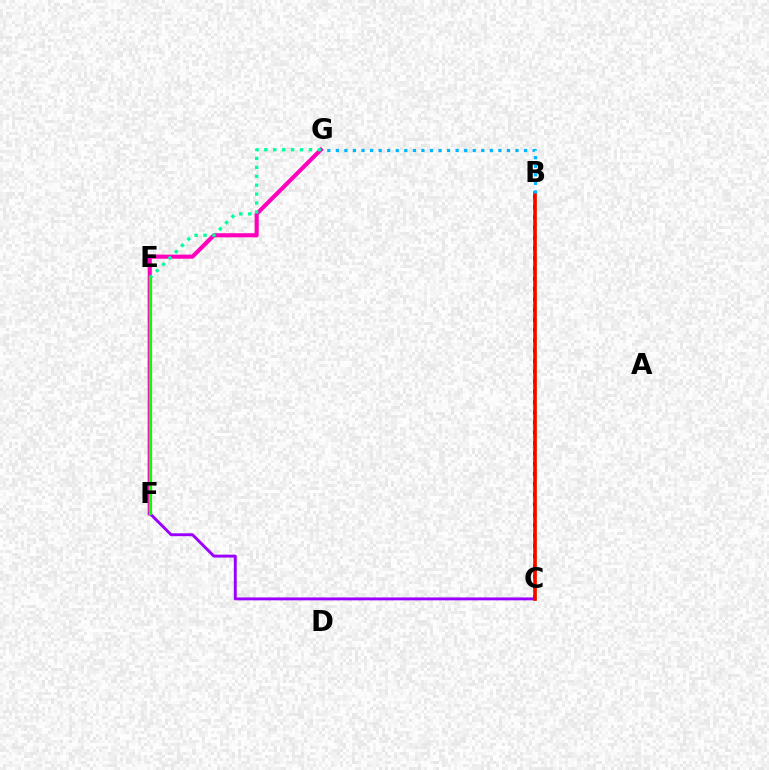{('B', 'C'): [{'color': '#0010ff', 'line_style': 'dotted', 'thickness': 2.79}, {'color': '#ffa500', 'line_style': 'dashed', 'thickness': 2.13}, {'color': '#b3ff00', 'line_style': 'solid', 'thickness': 2.03}, {'color': '#ff0000', 'line_style': 'solid', 'thickness': 2.58}], ('F', 'G'): [{'color': '#ff00bd', 'line_style': 'solid', 'thickness': 2.96}], ('C', 'F'): [{'color': '#9b00ff', 'line_style': 'solid', 'thickness': 2.09}], ('E', 'G'): [{'color': '#00ff9d', 'line_style': 'dotted', 'thickness': 2.42}], ('B', 'G'): [{'color': '#00b5ff', 'line_style': 'dotted', 'thickness': 2.32}], ('E', 'F'): [{'color': '#08ff00', 'line_style': 'solid', 'thickness': 2.28}]}